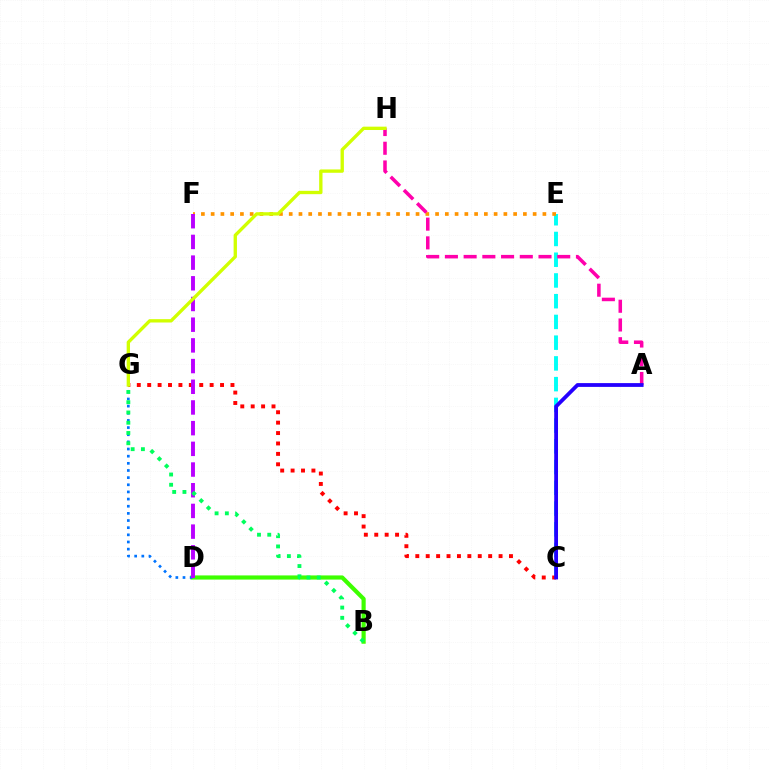{('B', 'D'): [{'color': '#3dff00', 'line_style': 'solid', 'thickness': 2.99}], ('C', 'E'): [{'color': '#00fff6', 'line_style': 'dashed', 'thickness': 2.82}], ('D', 'G'): [{'color': '#0074ff', 'line_style': 'dotted', 'thickness': 1.94}], ('E', 'F'): [{'color': '#ff9400', 'line_style': 'dotted', 'thickness': 2.65}], ('C', 'G'): [{'color': '#ff0000', 'line_style': 'dotted', 'thickness': 2.83}], ('A', 'H'): [{'color': '#ff00ac', 'line_style': 'dashed', 'thickness': 2.54}], ('D', 'F'): [{'color': '#b900ff', 'line_style': 'dashed', 'thickness': 2.81}], ('G', 'H'): [{'color': '#d1ff00', 'line_style': 'solid', 'thickness': 2.41}], ('B', 'G'): [{'color': '#00ff5c', 'line_style': 'dotted', 'thickness': 2.79}], ('A', 'C'): [{'color': '#2500ff', 'line_style': 'solid', 'thickness': 2.73}]}